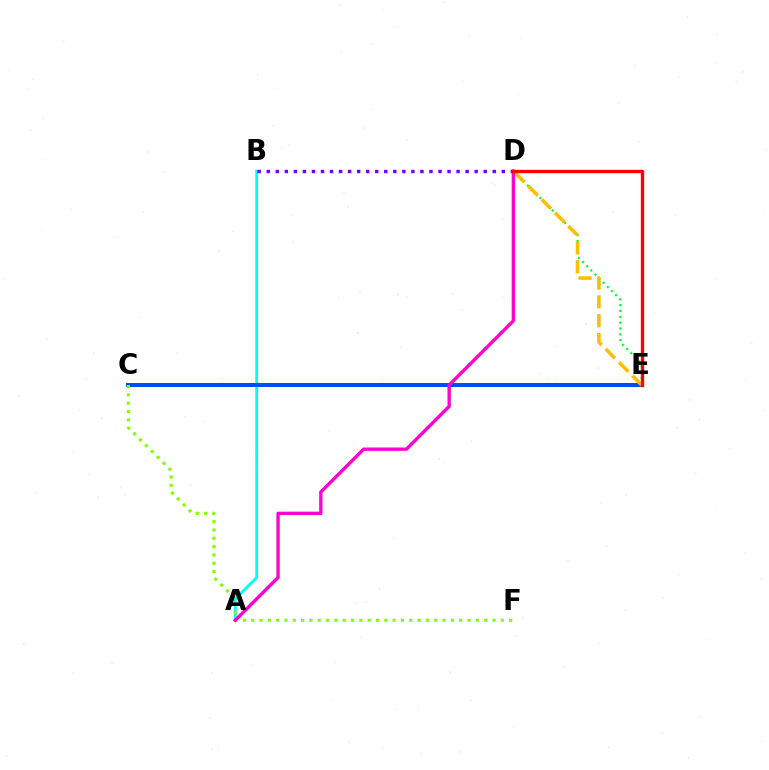{('A', 'B'): [{'color': '#00fff6', 'line_style': 'solid', 'thickness': 2.03}], ('D', 'E'): [{'color': '#00ff39', 'line_style': 'dotted', 'thickness': 1.59}, {'color': '#ffbd00', 'line_style': 'dashed', 'thickness': 2.56}, {'color': '#ff0000', 'line_style': 'solid', 'thickness': 2.39}], ('C', 'E'): [{'color': '#004bff', 'line_style': 'solid', 'thickness': 2.9}], ('C', 'F'): [{'color': '#84ff00', 'line_style': 'dotted', 'thickness': 2.26}], ('B', 'D'): [{'color': '#7200ff', 'line_style': 'dotted', 'thickness': 2.46}], ('A', 'D'): [{'color': '#ff00cf', 'line_style': 'solid', 'thickness': 2.41}]}